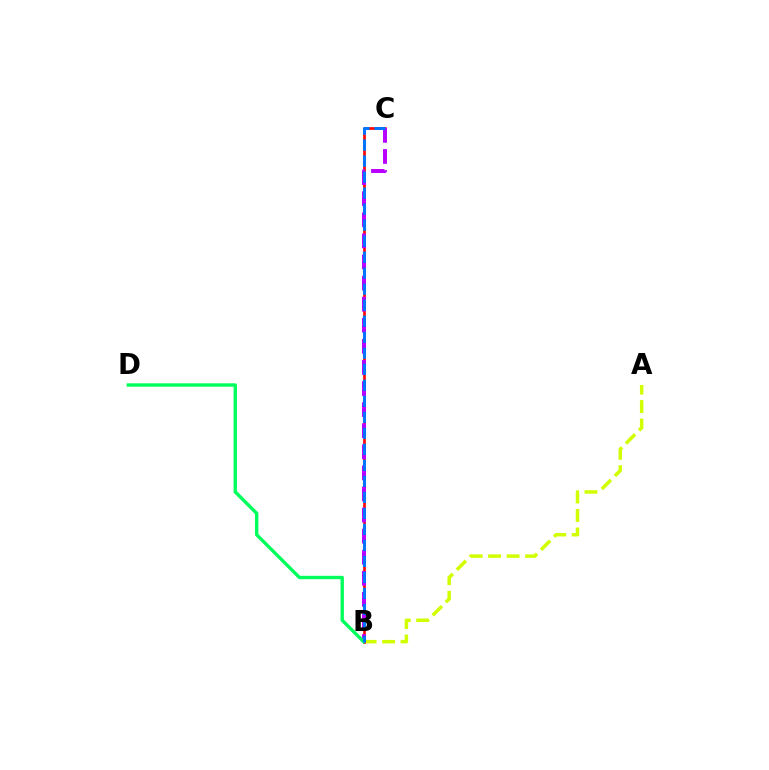{('A', 'B'): [{'color': '#d1ff00', 'line_style': 'dashed', 'thickness': 2.51}], ('B', 'C'): [{'color': '#ff0000', 'line_style': 'solid', 'thickness': 1.9}, {'color': '#b900ff', 'line_style': 'dashed', 'thickness': 2.86}, {'color': '#0074ff', 'line_style': 'dashed', 'thickness': 2.18}], ('B', 'D'): [{'color': '#00ff5c', 'line_style': 'solid', 'thickness': 2.44}]}